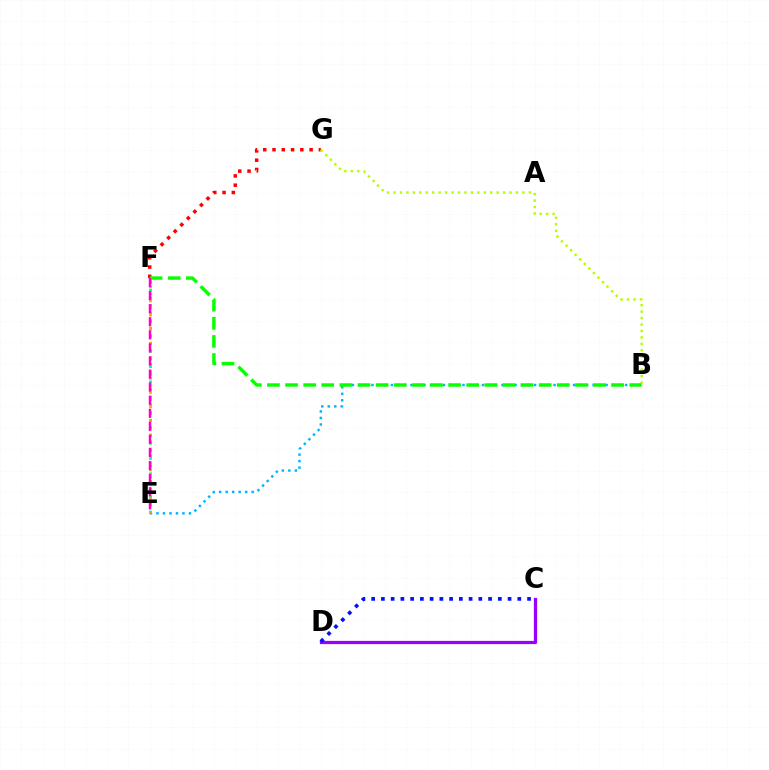{('C', 'D'): [{'color': '#9b00ff', 'line_style': 'solid', 'thickness': 2.34}, {'color': '#0010ff', 'line_style': 'dotted', 'thickness': 2.65}], ('E', 'F'): [{'color': '#00ff9d', 'line_style': 'dotted', 'thickness': 2.08}, {'color': '#ffa500', 'line_style': 'dotted', 'thickness': 1.91}, {'color': '#ff00bd', 'line_style': 'dashed', 'thickness': 1.78}], ('F', 'G'): [{'color': '#ff0000', 'line_style': 'dotted', 'thickness': 2.52}], ('B', 'E'): [{'color': '#00b5ff', 'line_style': 'dotted', 'thickness': 1.77}], ('B', 'G'): [{'color': '#b3ff00', 'line_style': 'dotted', 'thickness': 1.75}], ('B', 'F'): [{'color': '#08ff00', 'line_style': 'dashed', 'thickness': 2.46}]}